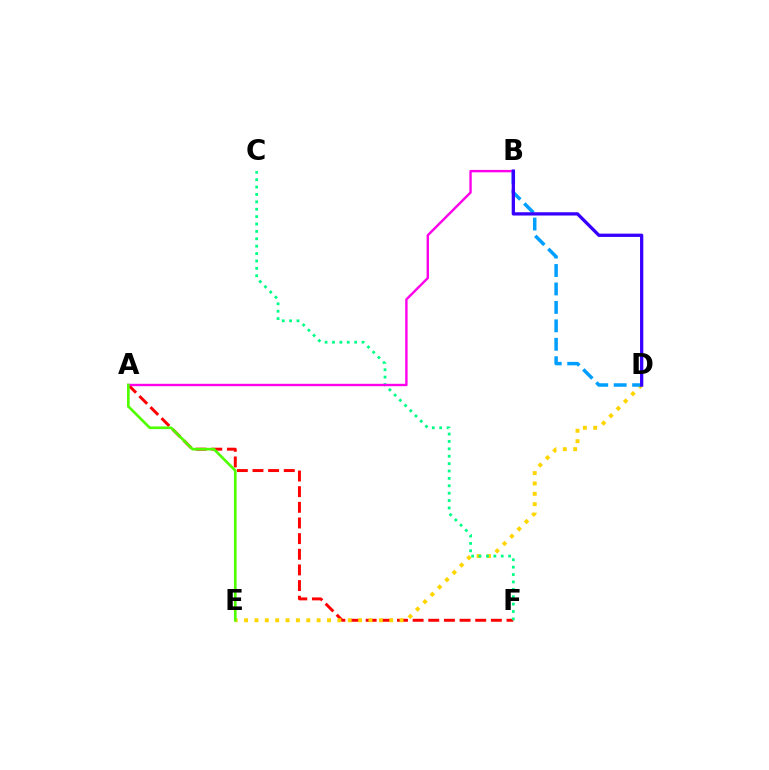{('A', 'F'): [{'color': '#ff0000', 'line_style': 'dashed', 'thickness': 2.13}], ('D', 'E'): [{'color': '#ffd500', 'line_style': 'dotted', 'thickness': 2.82}], ('C', 'F'): [{'color': '#00ff86', 'line_style': 'dotted', 'thickness': 2.01}], ('A', 'B'): [{'color': '#ff00ed', 'line_style': 'solid', 'thickness': 1.72}], ('B', 'D'): [{'color': '#009eff', 'line_style': 'dashed', 'thickness': 2.51}, {'color': '#3700ff', 'line_style': 'solid', 'thickness': 2.36}], ('A', 'E'): [{'color': '#4fff00', 'line_style': 'solid', 'thickness': 1.92}]}